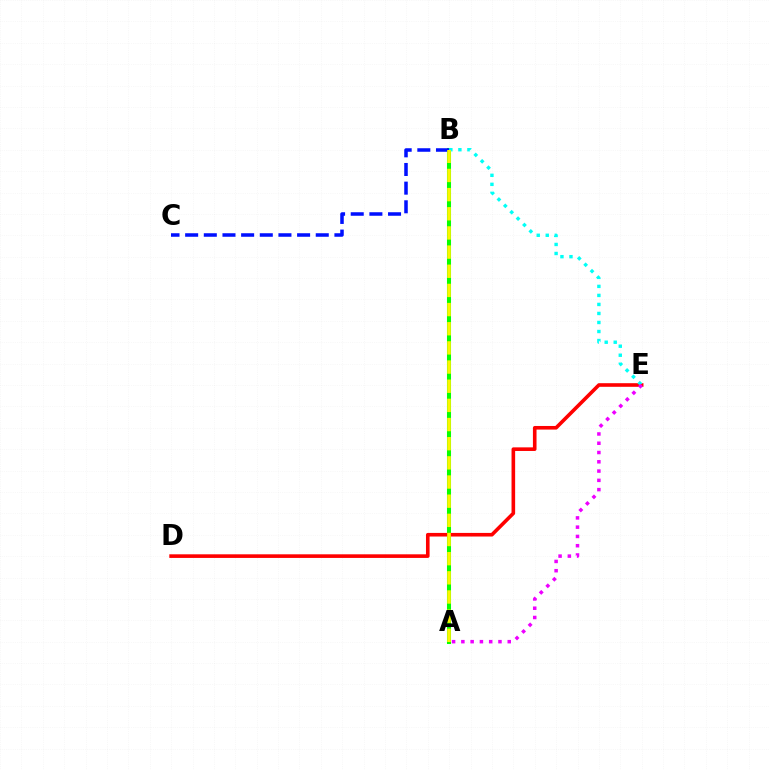{('A', 'B'): [{'color': '#08ff00', 'line_style': 'solid', 'thickness': 2.91}, {'color': '#fcf500', 'line_style': 'dashed', 'thickness': 2.6}], ('D', 'E'): [{'color': '#ff0000', 'line_style': 'solid', 'thickness': 2.6}], ('B', 'C'): [{'color': '#0010ff', 'line_style': 'dashed', 'thickness': 2.53}], ('B', 'E'): [{'color': '#00fff6', 'line_style': 'dotted', 'thickness': 2.45}], ('A', 'E'): [{'color': '#ee00ff', 'line_style': 'dotted', 'thickness': 2.52}]}